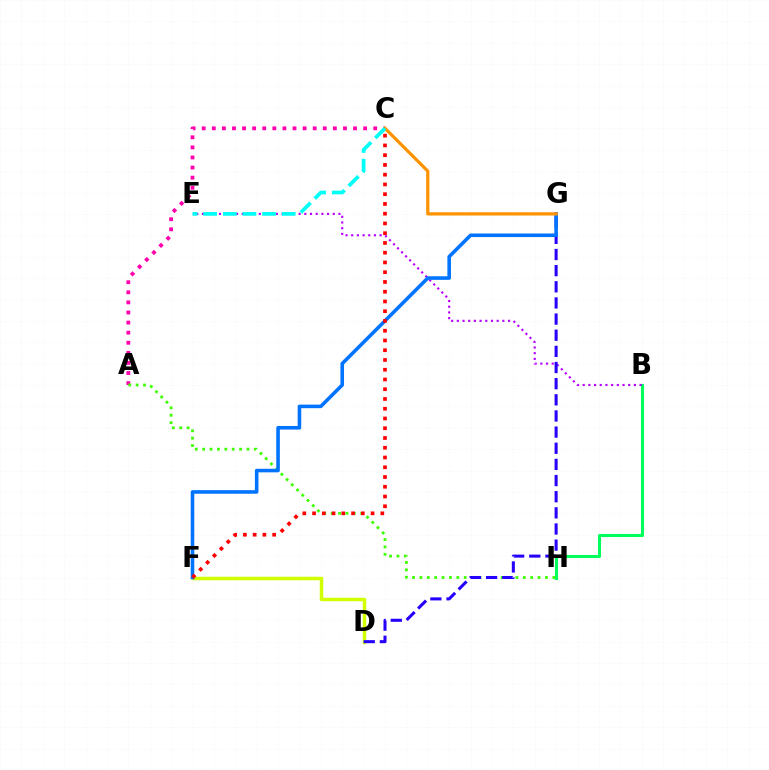{('A', 'C'): [{'color': '#ff00ac', 'line_style': 'dotted', 'thickness': 2.74}], ('B', 'H'): [{'color': '#00ff5c', 'line_style': 'solid', 'thickness': 2.22}], ('A', 'H'): [{'color': '#3dff00', 'line_style': 'dotted', 'thickness': 2.01}], ('B', 'E'): [{'color': '#b900ff', 'line_style': 'dotted', 'thickness': 1.55}], ('D', 'F'): [{'color': '#d1ff00', 'line_style': 'solid', 'thickness': 2.51}], ('D', 'G'): [{'color': '#2500ff', 'line_style': 'dashed', 'thickness': 2.19}], ('F', 'G'): [{'color': '#0074ff', 'line_style': 'solid', 'thickness': 2.58}], ('C', 'G'): [{'color': '#ff9400', 'line_style': 'solid', 'thickness': 2.34}], ('C', 'F'): [{'color': '#ff0000', 'line_style': 'dotted', 'thickness': 2.65}], ('C', 'E'): [{'color': '#00fff6', 'line_style': 'dashed', 'thickness': 2.67}]}